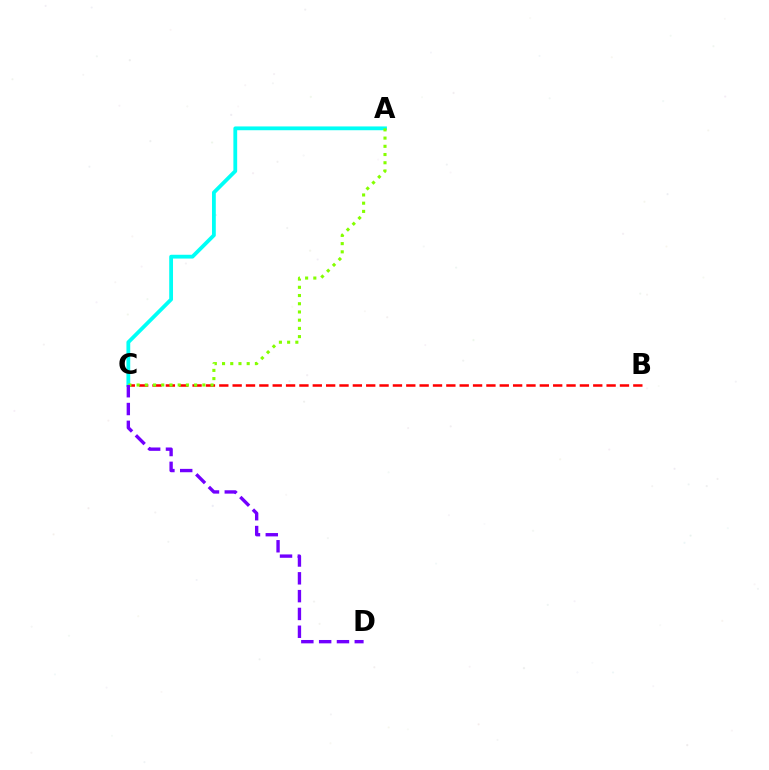{('B', 'C'): [{'color': '#ff0000', 'line_style': 'dashed', 'thickness': 1.81}], ('A', 'C'): [{'color': '#00fff6', 'line_style': 'solid', 'thickness': 2.73}, {'color': '#84ff00', 'line_style': 'dotted', 'thickness': 2.23}], ('C', 'D'): [{'color': '#7200ff', 'line_style': 'dashed', 'thickness': 2.42}]}